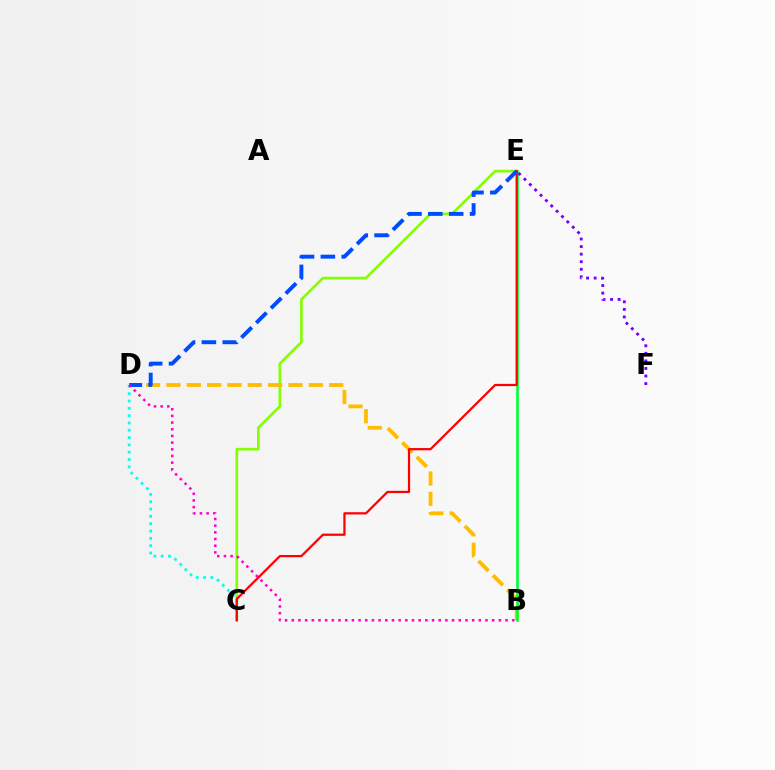{('C', 'D'): [{'color': '#00fff6', 'line_style': 'dotted', 'thickness': 1.99}], ('C', 'E'): [{'color': '#84ff00', 'line_style': 'solid', 'thickness': 1.9}, {'color': '#ff0000', 'line_style': 'solid', 'thickness': 1.61}], ('B', 'D'): [{'color': '#ffbd00', 'line_style': 'dashed', 'thickness': 2.76}, {'color': '#ff00cf', 'line_style': 'dotted', 'thickness': 1.81}], ('B', 'E'): [{'color': '#00ff39', 'line_style': 'solid', 'thickness': 1.9}], ('D', 'E'): [{'color': '#004bff', 'line_style': 'dashed', 'thickness': 2.83}], ('E', 'F'): [{'color': '#7200ff', 'line_style': 'dotted', 'thickness': 2.05}]}